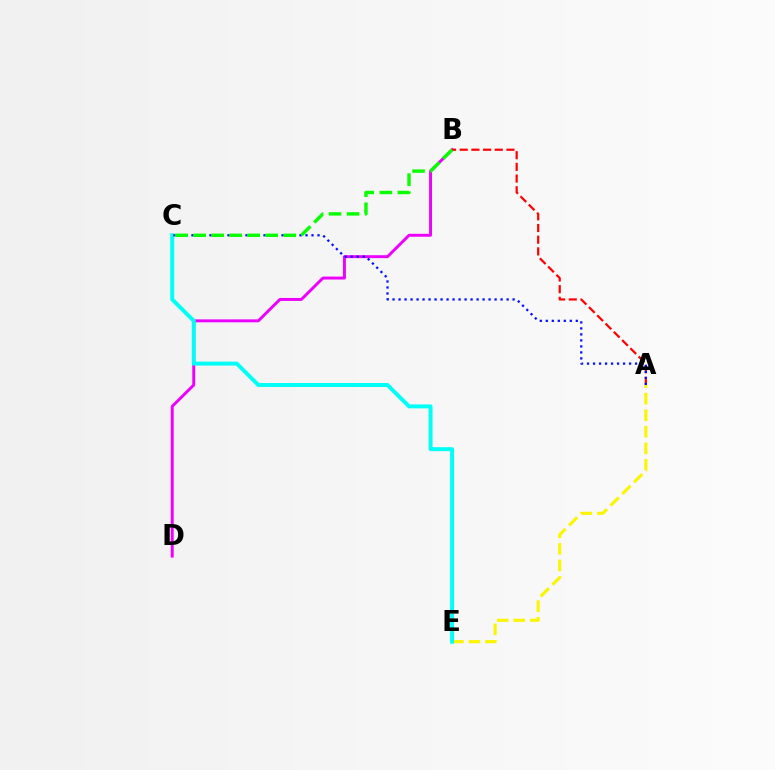{('B', 'D'): [{'color': '#ee00ff', 'line_style': 'solid', 'thickness': 2.12}], ('A', 'B'): [{'color': '#ff0000', 'line_style': 'dashed', 'thickness': 1.59}], ('A', 'E'): [{'color': '#fcf500', 'line_style': 'dashed', 'thickness': 2.25}], ('C', 'E'): [{'color': '#00fff6', 'line_style': 'solid', 'thickness': 2.85}], ('A', 'C'): [{'color': '#0010ff', 'line_style': 'dotted', 'thickness': 1.63}], ('B', 'C'): [{'color': '#08ff00', 'line_style': 'dashed', 'thickness': 2.45}]}